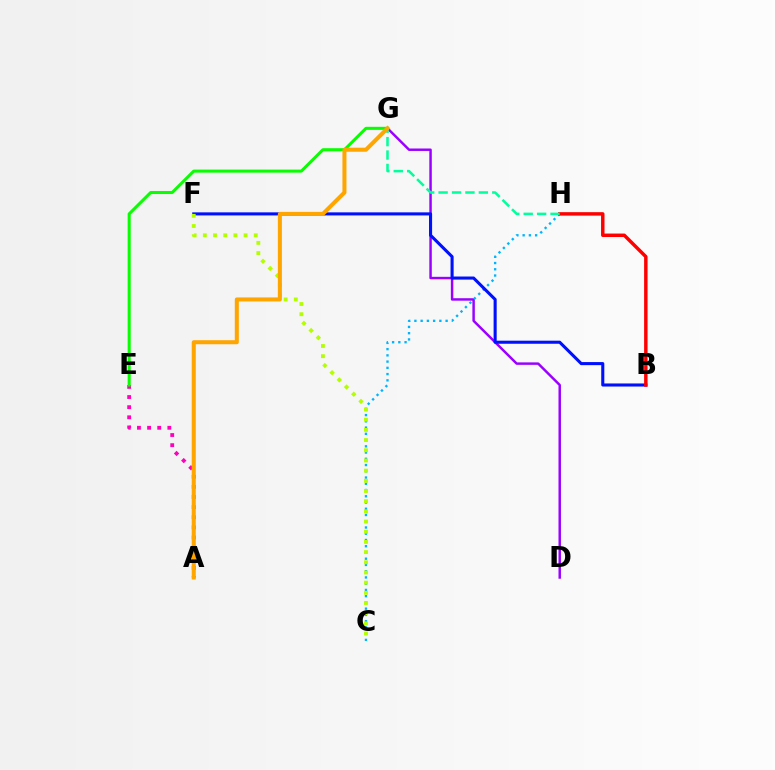{('D', 'G'): [{'color': '#9b00ff', 'line_style': 'solid', 'thickness': 1.78}], ('C', 'H'): [{'color': '#00b5ff', 'line_style': 'dotted', 'thickness': 1.7}], ('A', 'E'): [{'color': '#ff00bd', 'line_style': 'dotted', 'thickness': 2.75}], ('B', 'F'): [{'color': '#0010ff', 'line_style': 'solid', 'thickness': 2.22}], ('E', 'G'): [{'color': '#08ff00', 'line_style': 'solid', 'thickness': 2.19}], ('B', 'H'): [{'color': '#ff0000', 'line_style': 'solid', 'thickness': 2.48}], ('C', 'F'): [{'color': '#b3ff00', 'line_style': 'dotted', 'thickness': 2.77}], ('G', 'H'): [{'color': '#00ff9d', 'line_style': 'dashed', 'thickness': 1.82}], ('A', 'G'): [{'color': '#ffa500', 'line_style': 'solid', 'thickness': 2.91}]}